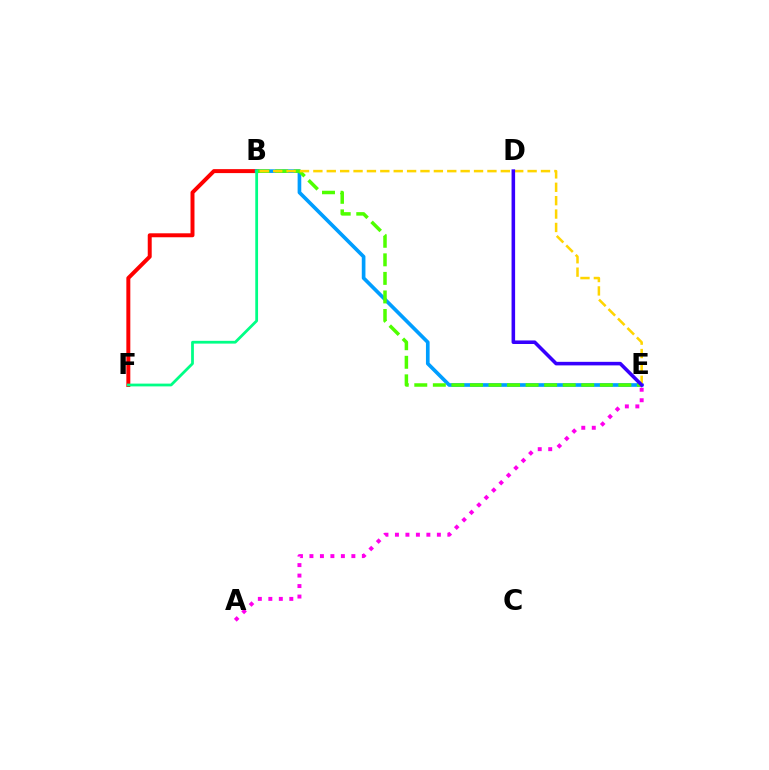{('B', 'F'): [{'color': '#ff0000', 'line_style': 'solid', 'thickness': 2.86}, {'color': '#00ff86', 'line_style': 'solid', 'thickness': 2.0}], ('B', 'E'): [{'color': '#009eff', 'line_style': 'solid', 'thickness': 2.64}, {'color': '#4fff00', 'line_style': 'dashed', 'thickness': 2.52}, {'color': '#ffd500', 'line_style': 'dashed', 'thickness': 1.82}], ('A', 'E'): [{'color': '#ff00ed', 'line_style': 'dotted', 'thickness': 2.85}], ('D', 'E'): [{'color': '#3700ff', 'line_style': 'solid', 'thickness': 2.56}]}